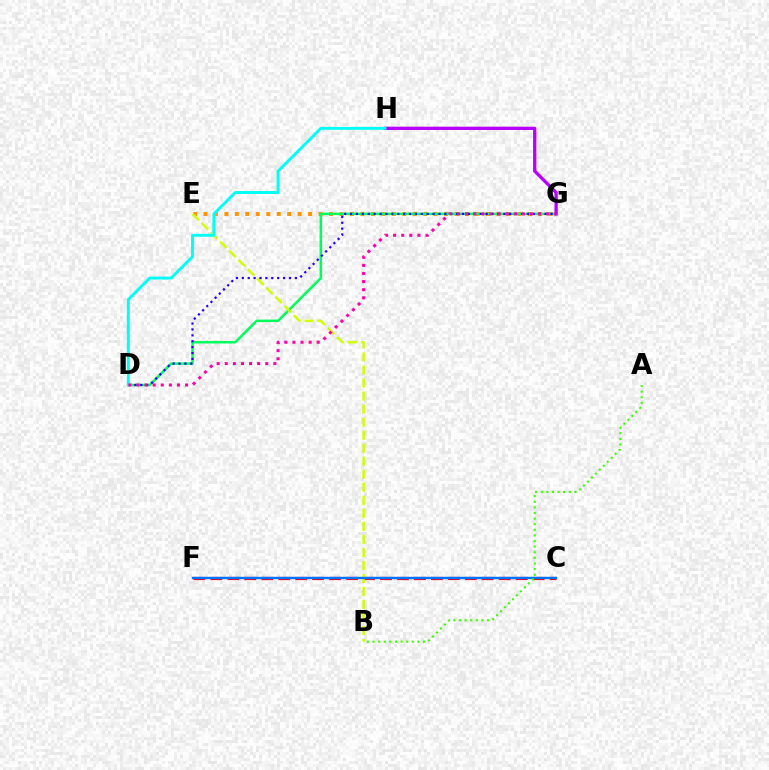{('C', 'F'): [{'color': '#ff0000', 'line_style': 'dashed', 'thickness': 2.3}, {'color': '#0074ff', 'line_style': 'solid', 'thickness': 1.74}], ('E', 'G'): [{'color': '#ff9400', 'line_style': 'dotted', 'thickness': 2.84}], ('D', 'G'): [{'color': '#00ff5c', 'line_style': 'solid', 'thickness': 1.81}, {'color': '#2500ff', 'line_style': 'dotted', 'thickness': 1.6}, {'color': '#ff00ac', 'line_style': 'dotted', 'thickness': 2.2}], ('B', 'E'): [{'color': '#d1ff00', 'line_style': 'dashed', 'thickness': 1.77}], ('A', 'B'): [{'color': '#3dff00', 'line_style': 'dotted', 'thickness': 1.52}], ('G', 'H'): [{'color': '#b900ff', 'line_style': 'solid', 'thickness': 2.37}], ('D', 'H'): [{'color': '#00fff6', 'line_style': 'solid', 'thickness': 2.11}]}